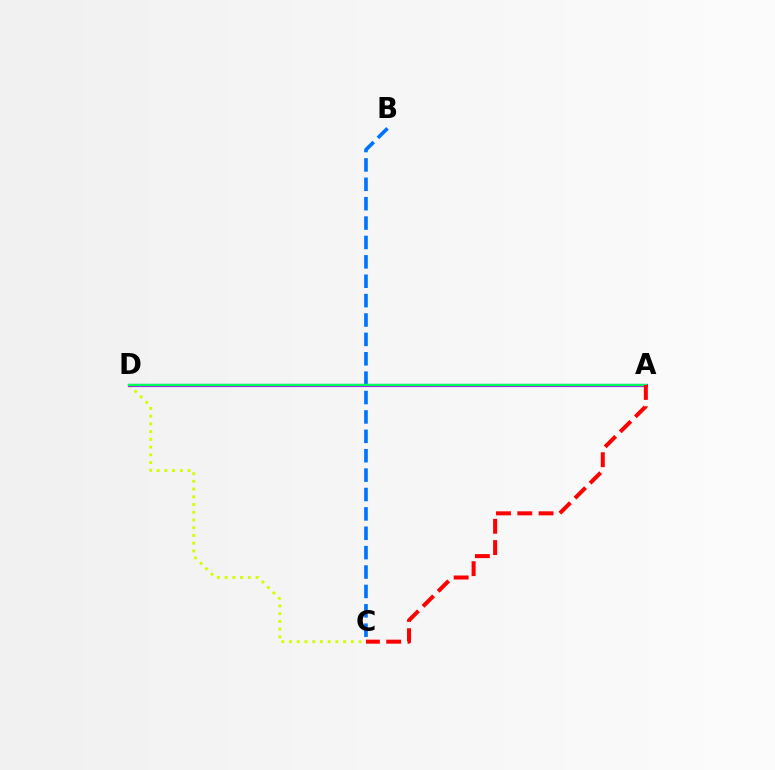{('B', 'C'): [{'color': '#0074ff', 'line_style': 'dashed', 'thickness': 2.63}], ('C', 'D'): [{'color': '#d1ff00', 'line_style': 'dotted', 'thickness': 2.1}], ('A', 'D'): [{'color': '#b900ff', 'line_style': 'solid', 'thickness': 2.27}, {'color': '#00ff5c', 'line_style': 'solid', 'thickness': 1.73}], ('A', 'C'): [{'color': '#ff0000', 'line_style': 'dashed', 'thickness': 2.89}]}